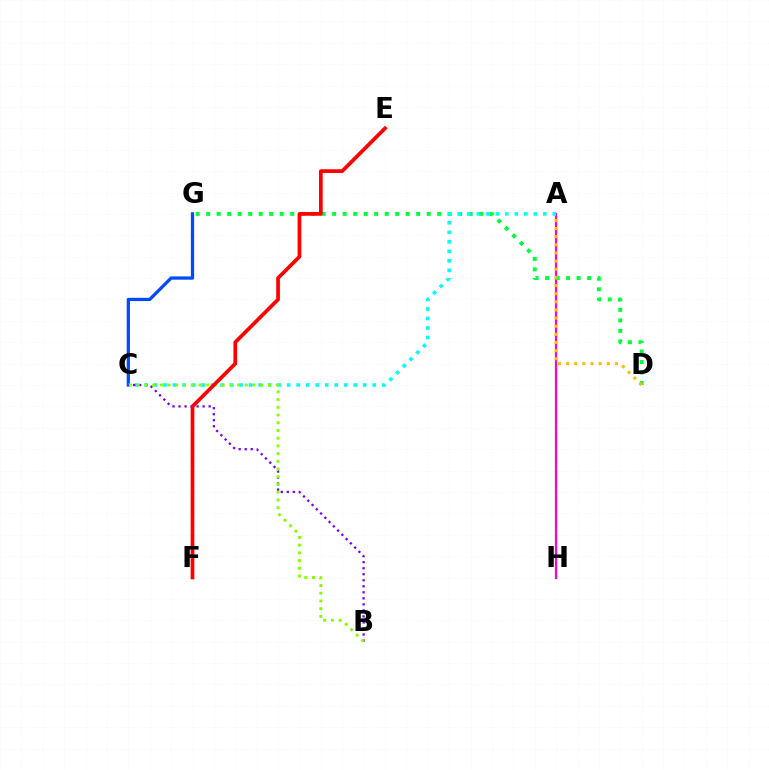{('A', 'H'): [{'color': '#ff00cf', 'line_style': 'solid', 'thickness': 1.59}], ('D', 'G'): [{'color': '#00ff39', 'line_style': 'dotted', 'thickness': 2.85}], ('C', 'G'): [{'color': '#004bff', 'line_style': 'solid', 'thickness': 2.35}], ('A', 'D'): [{'color': '#ffbd00', 'line_style': 'dotted', 'thickness': 2.21}], ('A', 'C'): [{'color': '#00fff6', 'line_style': 'dotted', 'thickness': 2.58}], ('B', 'C'): [{'color': '#7200ff', 'line_style': 'dotted', 'thickness': 1.64}, {'color': '#84ff00', 'line_style': 'dotted', 'thickness': 2.1}], ('E', 'F'): [{'color': '#ff0000', 'line_style': 'solid', 'thickness': 2.67}]}